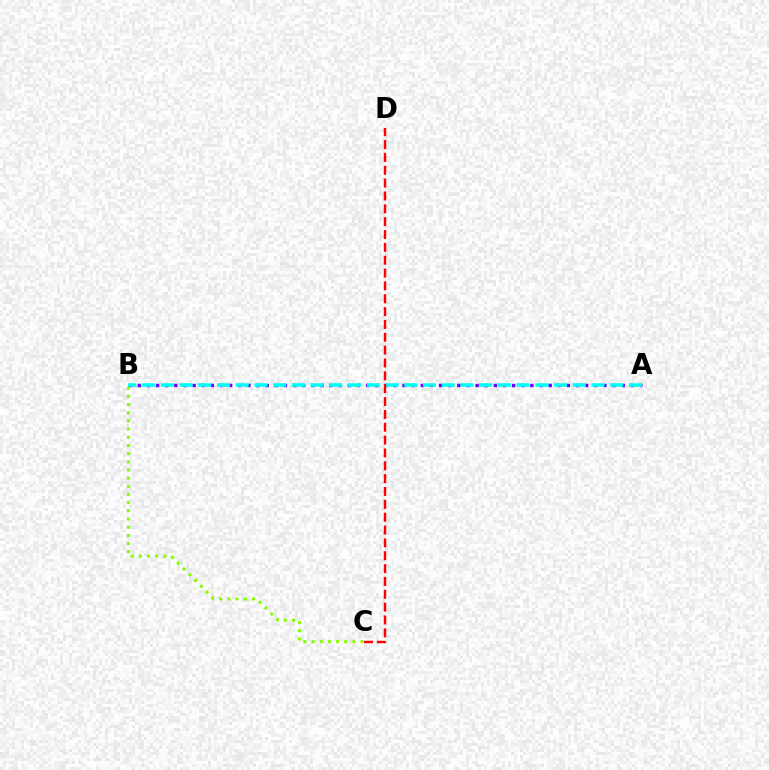{('A', 'B'): [{'color': '#7200ff', 'line_style': 'dotted', 'thickness': 2.48}, {'color': '#00fff6', 'line_style': 'dashed', 'thickness': 2.54}], ('B', 'C'): [{'color': '#84ff00', 'line_style': 'dotted', 'thickness': 2.22}], ('C', 'D'): [{'color': '#ff0000', 'line_style': 'dashed', 'thickness': 1.75}]}